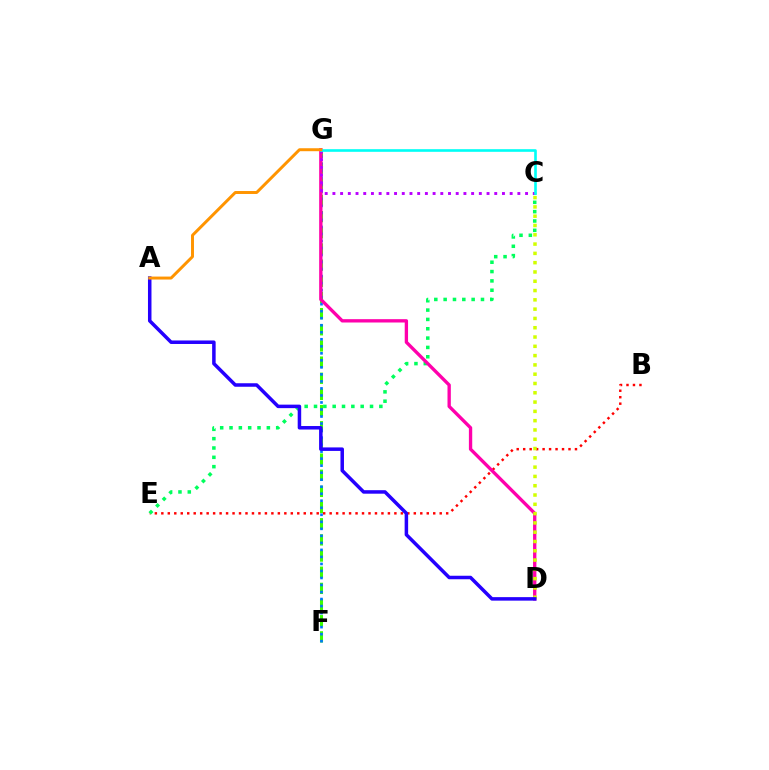{('F', 'G'): [{'color': '#3dff00', 'line_style': 'dashed', 'thickness': 2.2}, {'color': '#0074ff', 'line_style': 'dotted', 'thickness': 1.91}], ('B', 'E'): [{'color': '#ff0000', 'line_style': 'dotted', 'thickness': 1.76}], ('C', 'E'): [{'color': '#00ff5c', 'line_style': 'dotted', 'thickness': 2.54}], ('D', 'G'): [{'color': '#ff00ac', 'line_style': 'solid', 'thickness': 2.4}], ('C', 'D'): [{'color': '#d1ff00', 'line_style': 'dotted', 'thickness': 2.53}], ('A', 'D'): [{'color': '#2500ff', 'line_style': 'solid', 'thickness': 2.52}], ('C', 'G'): [{'color': '#b900ff', 'line_style': 'dotted', 'thickness': 2.09}, {'color': '#00fff6', 'line_style': 'solid', 'thickness': 1.89}], ('A', 'G'): [{'color': '#ff9400', 'line_style': 'solid', 'thickness': 2.13}]}